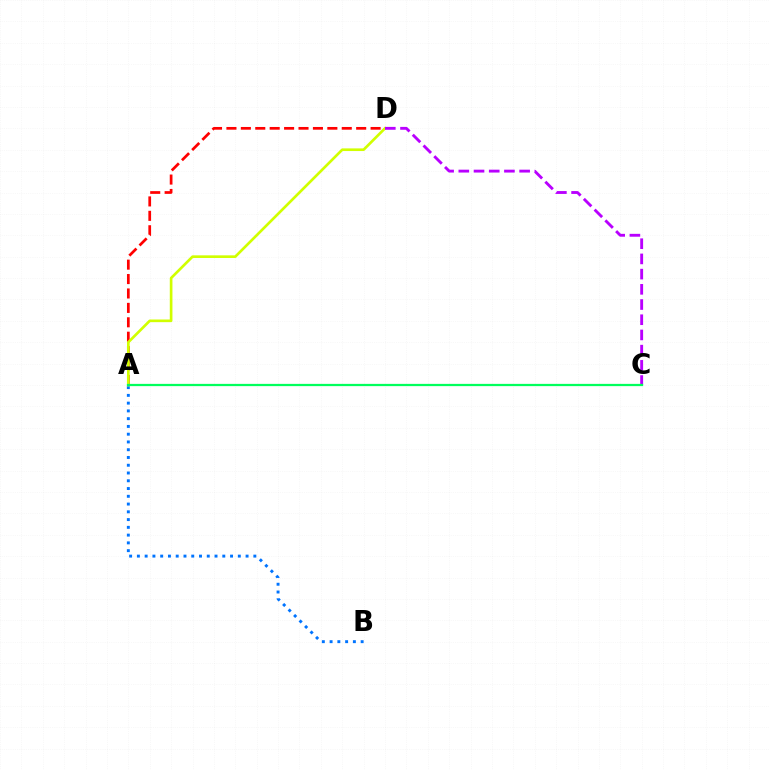{('A', 'B'): [{'color': '#0074ff', 'line_style': 'dotted', 'thickness': 2.11}], ('A', 'D'): [{'color': '#ff0000', 'line_style': 'dashed', 'thickness': 1.96}, {'color': '#d1ff00', 'line_style': 'solid', 'thickness': 1.92}], ('C', 'D'): [{'color': '#b900ff', 'line_style': 'dashed', 'thickness': 2.07}], ('A', 'C'): [{'color': '#00ff5c', 'line_style': 'solid', 'thickness': 1.62}]}